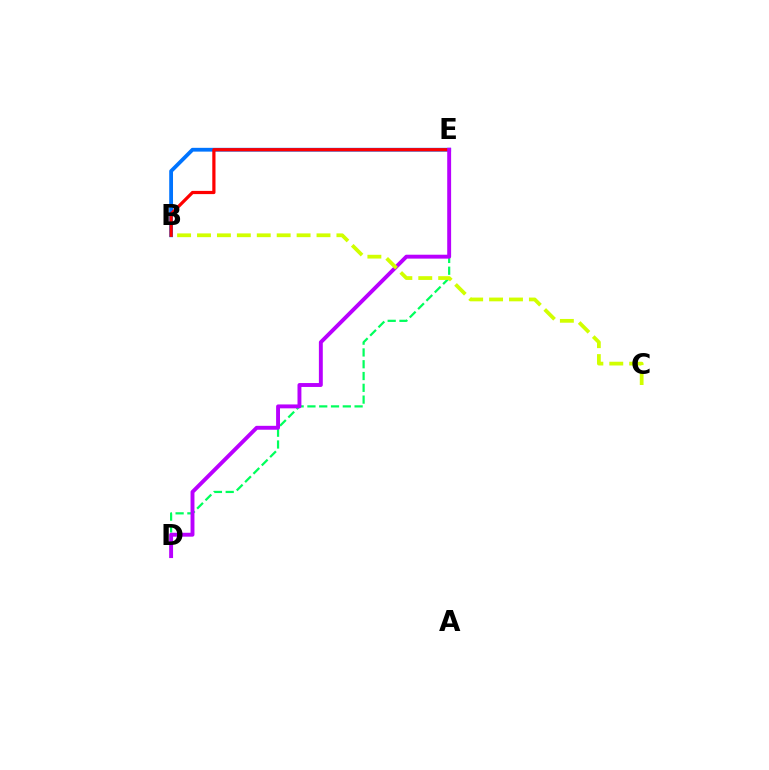{('B', 'E'): [{'color': '#0074ff', 'line_style': 'solid', 'thickness': 2.73}, {'color': '#ff0000', 'line_style': 'solid', 'thickness': 2.31}], ('D', 'E'): [{'color': '#00ff5c', 'line_style': 'dashed', 'thickness': 1.6}, {'color': '#b900ff', 'line_style': 'solid', 'thickness': 2.81}], ('B', 'C'): [{'color': '#d1ff00', 'line_style': 'dashed', 'thickness': 2.71}]}